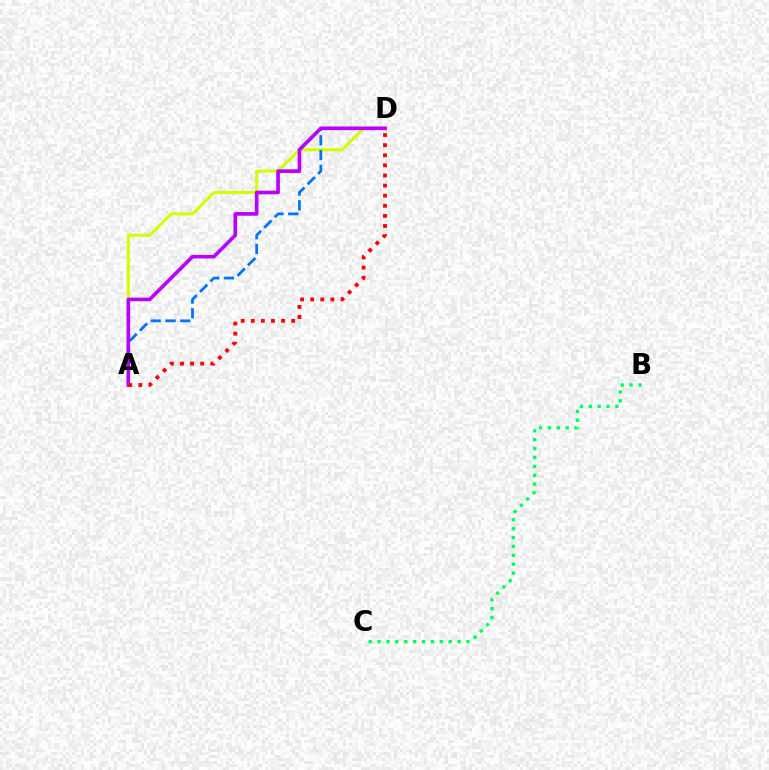{('A', 'D'): [{'color': '#d1ff00', 'line_style': 'solid', 'thickness': 2.17}, {'color': '#0074ff', 'line_style': 'dashed', 'thickness': 2.01}, {'color': '#b900ff', 'line_style': 'solid', 'thickness': 2.63}, {'color': '#ff0000', 'line_style': 'dotted', 'thickness': 2.74}], ('B', 'C'): [{'color': '#00ff5c', 'line_style': 'dotted', 'thickness': 2.41}]}